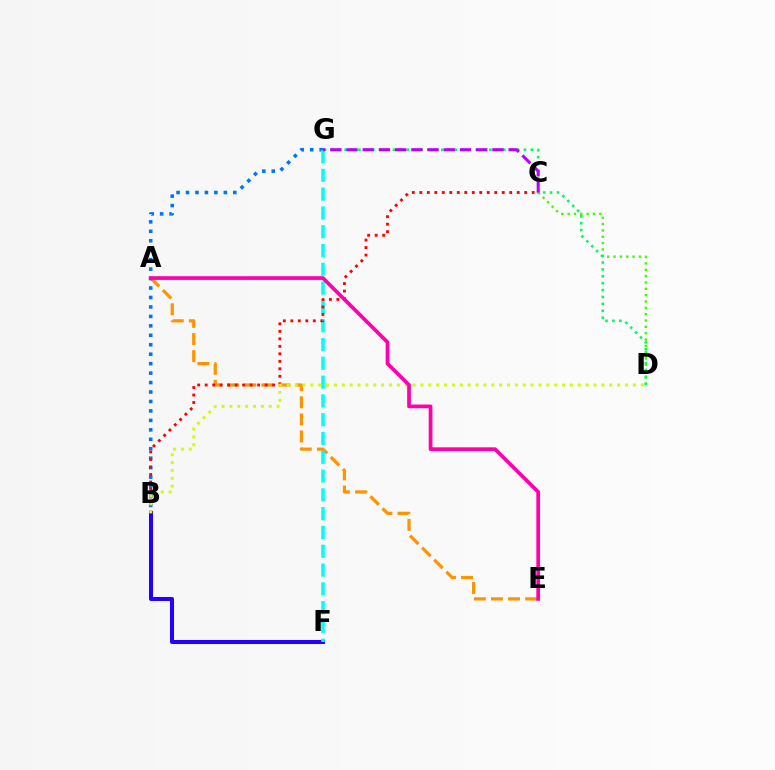{('A', 'E'): [{'color': '#ff9400', 'line_style': 'dashed', 'thickness': 2.32}, {'color': '#ff00ac', 'line_style': 'solid', 'thickness': 2.67}], ('B', 'G'): [{'color': '#0074ff', 'line_style': 'dotted', 'thickness': 2.57}], ('C', 'D'): [{'color': '#3dff00', 'line_style': 'dotted', 'thickness': 1.72}], ('D', 'G'): [{'color': '#00ff5c', 'line_style': 'dotted', 'thickness': 1.87}], ('B', 'F'): [{'color': '#2500ff', 'line_style': 'solid', 'thickness': 2.9}], ('F', 'G'): [{'color': '#00fff6', 'line_style': 'dashed', 'thickness': 2.55}], ('B', 'C'): [{'color': '#ff0000', 'line_style': 'dotted', 'thickness': 2.03}], ('B', 'D'): [{'color': '#d1ff00', 'line_style': 'dotted', 'thickness': 2.14}], ('C', 'G'): [{'color': '#b900ff', 'line_style': 'dashed', 'thickness': 2.2}]}